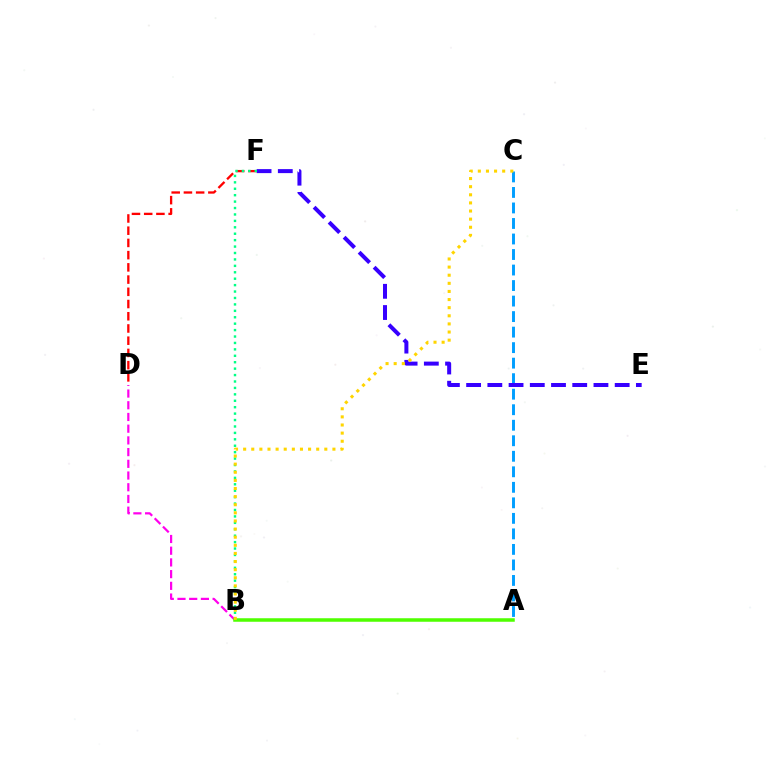{('A', 'C'): [{'color': '#009eff', 'line_style': 'dashed', 'thickness': 2.11}], ('E', 'F'): [{'color': '#3700ff', 'line_style': 'dashed', 'thickness': 2.88}], ('B', 'D'): [{'color': '#ff00ed', 'line_style': 'dashed', 'thickness': 1.59}], ('D', 'F'): [{'color': '#ff0000', 'line_style': 'dashed', 'thickness': 1.66}], ('B', 'F'): [{'color': '#00ff86', 'line_style': 'dotted', 'thickness': 1.75}], ('A', 'B'): [{'color': '#4fff00', 'line_style': 'solid', 'thickness': 2.53}], ('B', 'C'): [{'color': '#ffd500', 'line_style': 'dotted', 'thickness': 2.21}]}